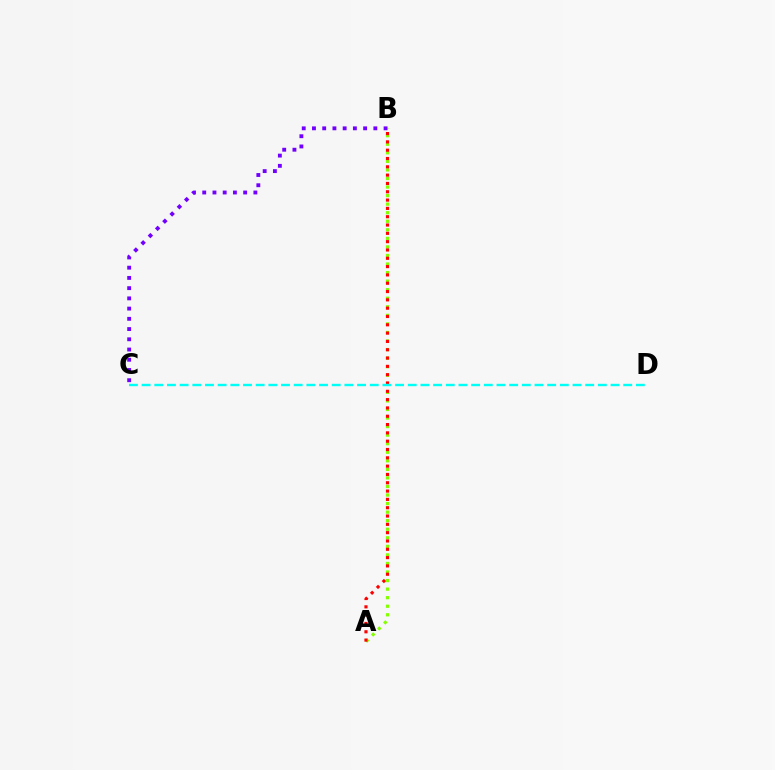{('A', 'B'): [{'color': '#84ff00', 'line_style': 'dotted', 'thickness': 2.32}, {'color': '#ff0000', 'line_style': 'dotted', 'thickness': 2.26}], ('B', 'C'): [{'color': '#7200ff', 'line_style': 'dotted', 'thickness': 2.78}], ('C', 'D'): [{'color': '#00fff6', 'line_style': 'dashed', 'thickness': 1.72}]}